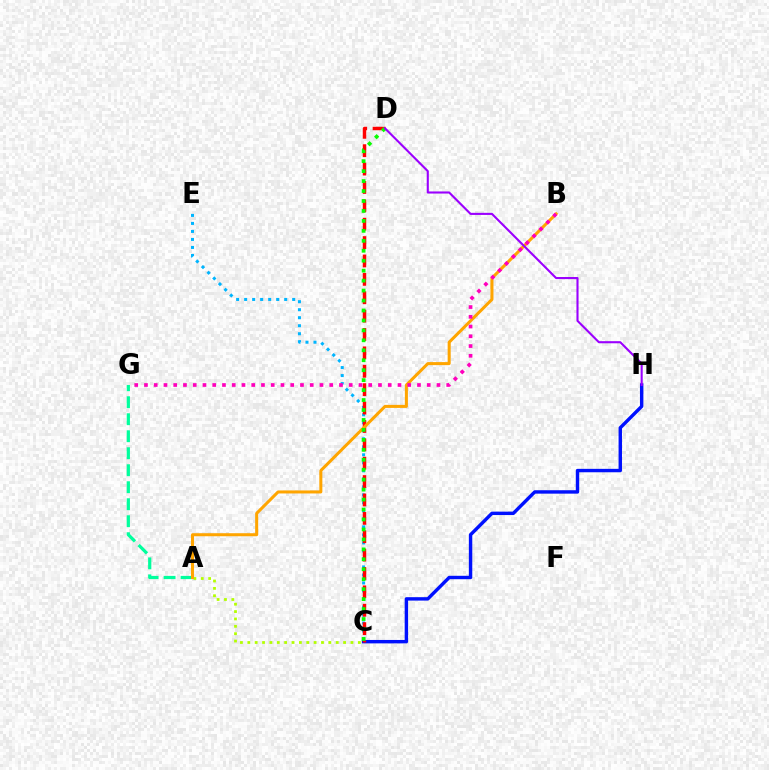{('C', 'H'): [{'color': '#0010ff', 'line_style': 'solid', 'thickness': 2.46}], ('A', 'G'): [{'color': '#00ff9d', 'line_style': 'dashed', 'thickness': 2.31}], ('C', 'E'): [{'color': '#00b5ff', 'line_style': 'dotted', 'thickness': 2.18}], ('C', 'D'): [{'color': '#ff0000', 'line_style': 'dashed', 'thickness': 2.5}, {'color': '#08ff00', 'line_style': 'dotted', 'thickness': 2.7}], ('A', 'C'): [{'color': '#b3ff00', 'line_style': 'dotted', 'thickness': 2.0}], ('A', 'B'): [{'color': '#ffa500', 'line_style': 'solid', 'thickness': 2.18}], ('B', 'G'): [{'color': '#ff00bd', 'line_style': 'dotted', 'thickness': 2.65}], ('D', 'H'): [{'color': '#9b00ff', 'line_style': 'solid', 'thickness': 1.51}]}